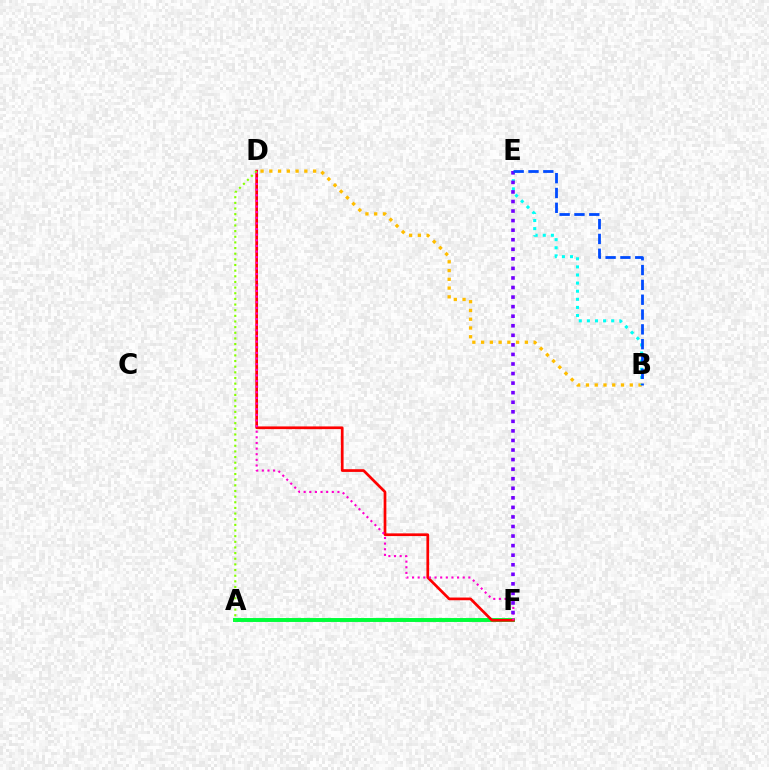{('A', 'F'): [{'color': '#00ff39', 'line_style': 'solid', 'thickness': 2.83}], ('D', 'F'): [{'color': '#ff0000', 'line_style': 'solid', 'thickness': 1.95}, {'color': '#ff00cf', 'line_style': 'dotted', 'thickness': 1.53}], ('B', 'D'): [{'color': '#ffbd00', 'line_style': 'dotted', 'thickness': 2.38}], ('B', 'E'): [{'color': '#00fff6', 'line_style': 'dotted', 'thickness': 2.2}, {'color': '#004bff', 'line_style': 'dashed', 'thickness': 2.01}], ('A', 'D'): [{'color': '#84ff00', 'line_style': 'dotted', 'thickness': 1.53}], ('E', 'F'): [{'color': '#7200ff', 'line_style': 'dotted', 'thickness': 2.6}]}